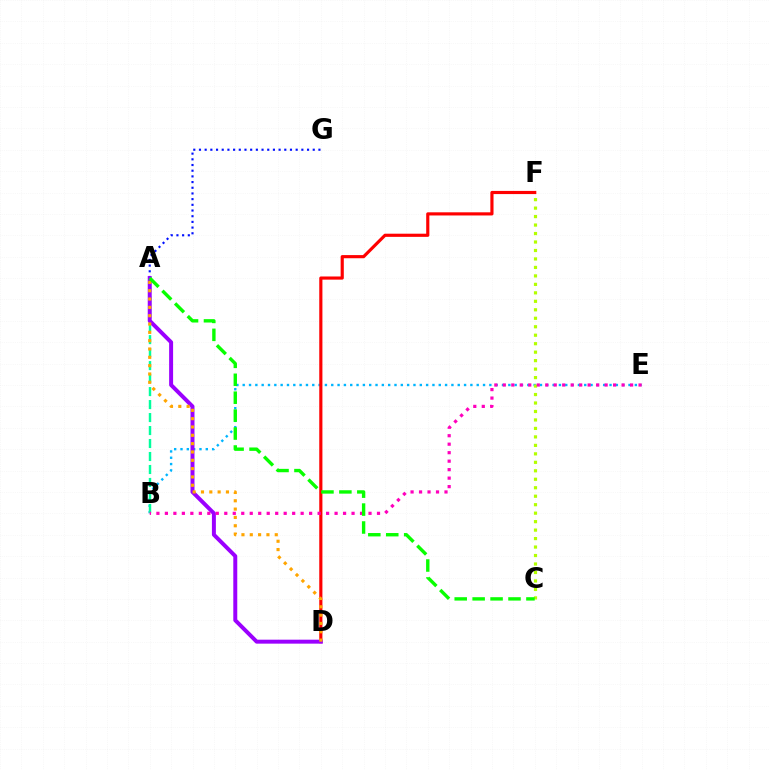{('B', 'E'): [{'color': '#00b5ff', 'line_style': 'dotted', 'thickness': 1.72}, {'color': '#ff00bd', 'line_style': 'dotted', 'thickness': 2.31}], ('A', 'B'): [{'color': '#00ff9d', 'line_style': 'dashed', 'thickness': 1.76}], ('D', 'F'): [{'color': '#ff0000', 'line_style': 'solid', 'thickness': 2.27}], ('A', 'G'): [{'color': '#0010ff', 'line_style': 'dotted', 'thickness': 1.55}], ('A', 'D'): [{'color': '#9b00ff', 'line_style': 'solid', 'thickness': 2.85}, {'color': '#ffa500', 'line_style': 'dotted', 'thickness': 2.26}], ('C', 'F'): [{'color': '#b3ff00', 'line_style': 'dotted', 'thickness': 2.3}], ('A', 'C'): [{'color': '#08ff00', 'line_style': 'dashed', 'thickness': 2.44}]}